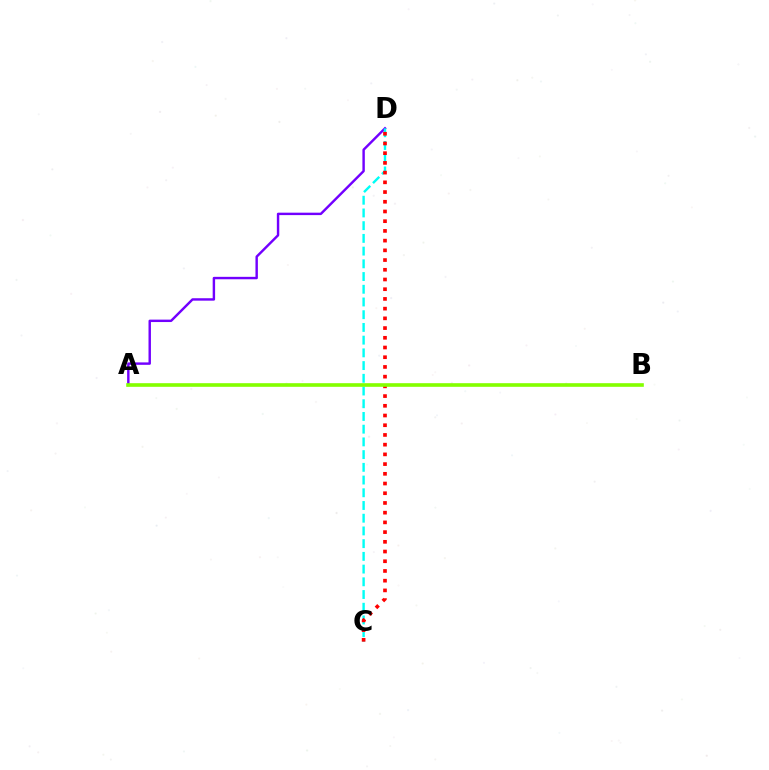{('A', 'D'): [{'color': '#7200ff', 'line_style': 'solid', 'thickness': 1.75}], ('C', 'D'): [{'color': '#00fff6', 'line_style': 'dashed', 'thickness': 1.73}, {'color': '#ff0000', 'line_style': 'dotted', 'thickness': 2.64}], ('A', 'B'): [{'color': '#84ff00', 'line_style': 'solid', 'thickness': 2.61}]}